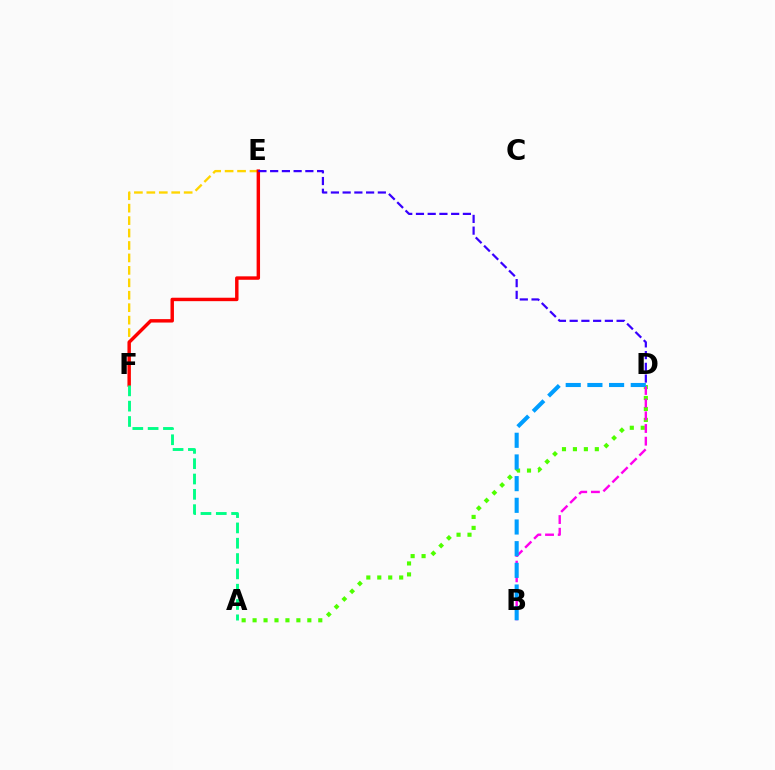{('A', 'D'): [{'color': '#4fff00', 'line_style': 'dotted', 'thickness': 2.97}], ('E', 'F'): [{'color': '#ffd500', 'line_style': 'dashed', 'thickness': 1.69}, {'color': '#ff0000', 'line_style': 'solid', 'thickness': 2.47}], ('B', 'D'): [{'color': '#ff00ed', 'line_style': 'dashed', 'thickness': 1.72}, {'color': '#009eff', 'line_style': 'dashed', 'thickness': 2.94}], ('D', 'E'): [{'color': '#3700ff', 'line_style': 'dashed', 'thickness': 1.59}], ('A', 'F'): [{'color': '#00ff86', 'line_style': 'dashed', 'thickness': 2.08}]}